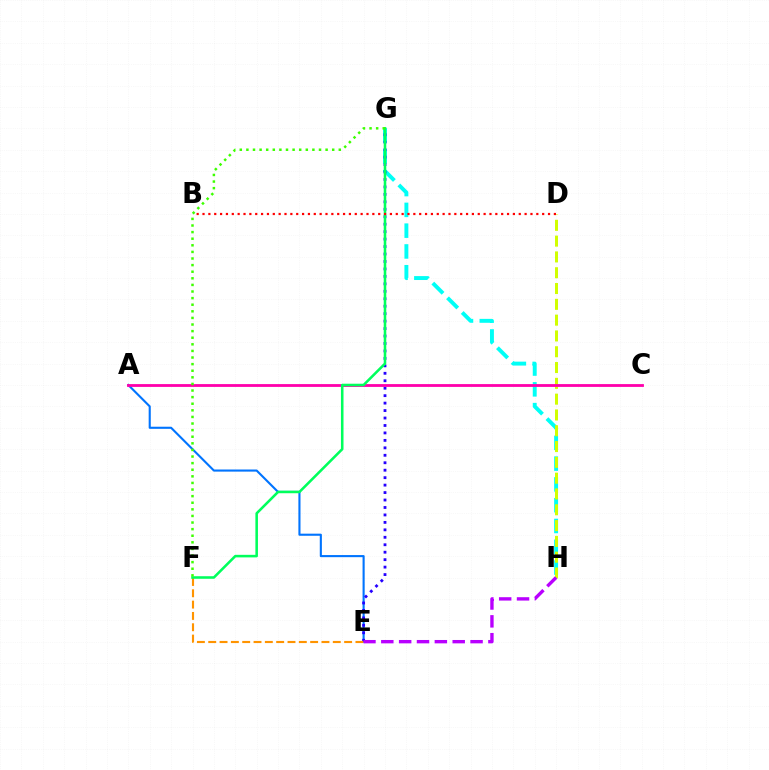{('G', 'H'): [{'color': '#00fff6', 'line_style': 'dashed', 'thickness': 2.82}], ('A', 'E'): [{'color': '#0074ff', 'line_style': 'solid', 'thickness': 1.52}], ('D', 'H'): [{'color': '#d1ff00', 'line_style': 'dashed', 'thickness': 2.15}], ('E', 'G'): [{'color': '#2500ff', 'line_style': 'dotted', 'thickness': 2.03}], ('E', 'F'): [{'color': '#ff9400', 'line_style': 'dashed', 'thickness': 1.54}], ('E', 'H'): [{'color': '#b900ff', 'line_style': 'dashed', 'thickness': 2.43}], ('A', 'C'): [{'color': '#ff00ac', 'line_style': 'solid', 'thickness': 2.03}], ('F', 'G'): [{'color': '#00ff5c', 'line_style': 'solid', 'thickness': 1.84}, {'color': '#3dff00', 'line_style': 'dotted', 'thickness': 1.79}], ('B', 'D'): [{'color': '#ff0000', 'line_style': 'dotted', 'thickness': 1.59}]}